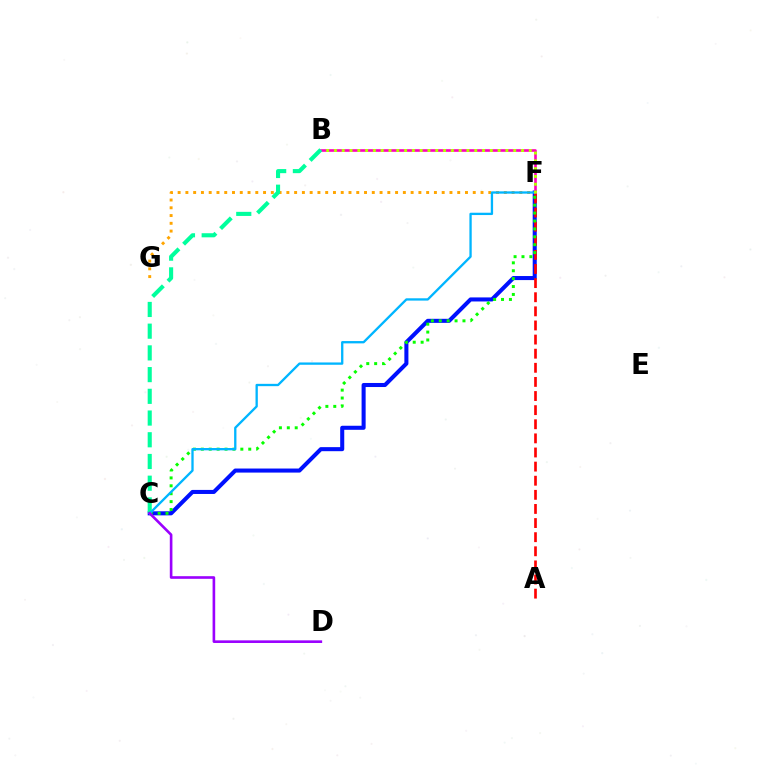{('C', 'F'): [{'color': '#0010ff', 'line_style': 'solid', 'thickness': 2.92}, {'color': '#08ff00', 'line_style': 'dotted', 'thickness': 2.15}, {'color': '#00b5ff', 'line_style': 'solid', 'thickness': 1.67}], ('B', 'F'): [{'color': '#ff00bd', 'line_style': 'solid', 'thickness': 1.9}, {'color': '#b3ff00', 'line_style': 'dotted', 'thickness': 2.12}], ('F', 'G'): [{'color': '#ffa500', 'line_style': 'dotted', 'thickness': 2.11}], ('A', 'F'): [{'color': '#ff0000', 'line_style': 'dashed', 'thickness': 1.92}], ('B', 'C'): [{'color': '#00ff9d', 'line_style': 'dashed', 'thickness': 2.95}], ('C', 'D'): [{'color': '#9b00ff', 'line_style': 'solid', 'thickness': 1.89}]}